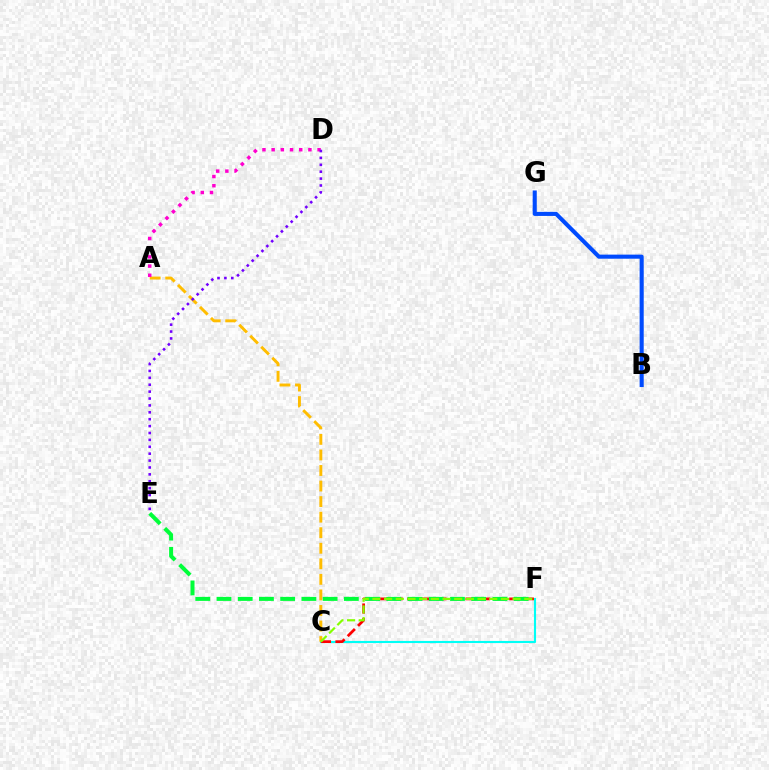{('C', 'F'): [{'color': '#00fff6', 'line_style': 'solid', 'thickness': 1.52}, {'color': '#ff0000', 'line_style': 'dashed', 'thickness': 1.98}, {'color': '#84ff00', 'line_style': 'dashed', 'thickness': 1.59}], ('A', 'C'): [{'color': '#ffbd00', 'line_style': 'dashed', 'thickness': 2.11}], ('E', 'F'): [{'color': '#00ff39', 'line_style': 'dashed', 'thickness': 2.88}], ('A', 'D'): [{'color': '#ff00cf', 'line_style': 'dotted', 'thickness': 2.5}], ('B', 'G'): [{'color': '#004bff', 'line_style': 'solid', 'thickness': 2.94}], ('D', 'E'): [{'color': '#7200ff', 'line_style': 'dotted', 'thickness': 1.87}]}